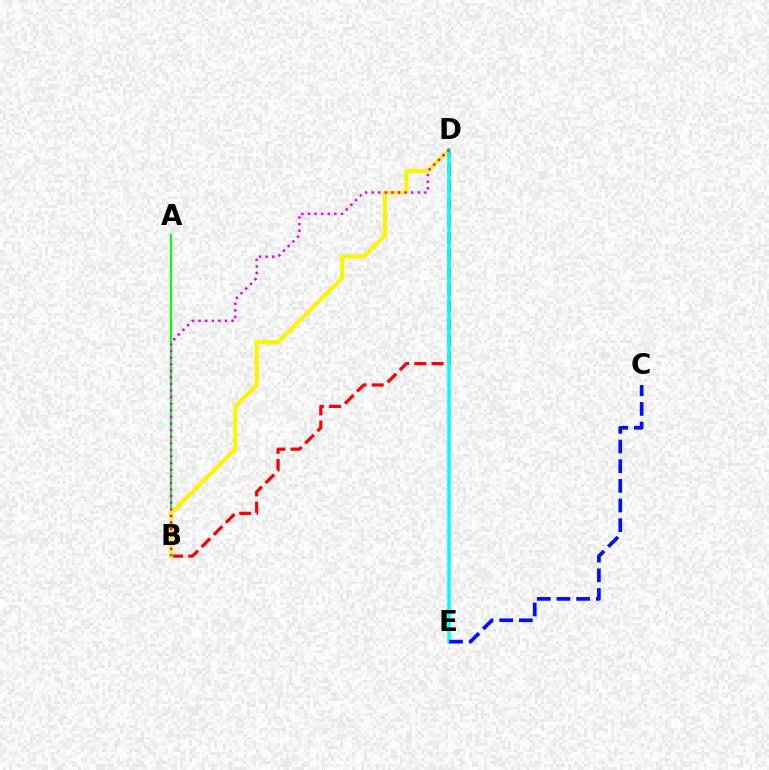{('A', 'B'): [{'color': '#08ff00', 'line_style': 'solid', 'thickness': 1.54}], ('B', 'D'): [{'color': '#ff0000', 'line_style': 'dashed', 'thickness': 2.33}, {'color': '#fcf500', 'line_style': 'solid', 'thickness': 2.95}, {'color': '#ee00ff', 'line_style': 'dotted', 'thickness': 1.79}], ('D', 'E'): [{'color': '#00fff6', 'line_style': 'solid', 'thickness': 2.53}], ('C', 'E'): [{'color': '#0010ff', 'line_style': 'dashed', 'thickness': 2.67}]}